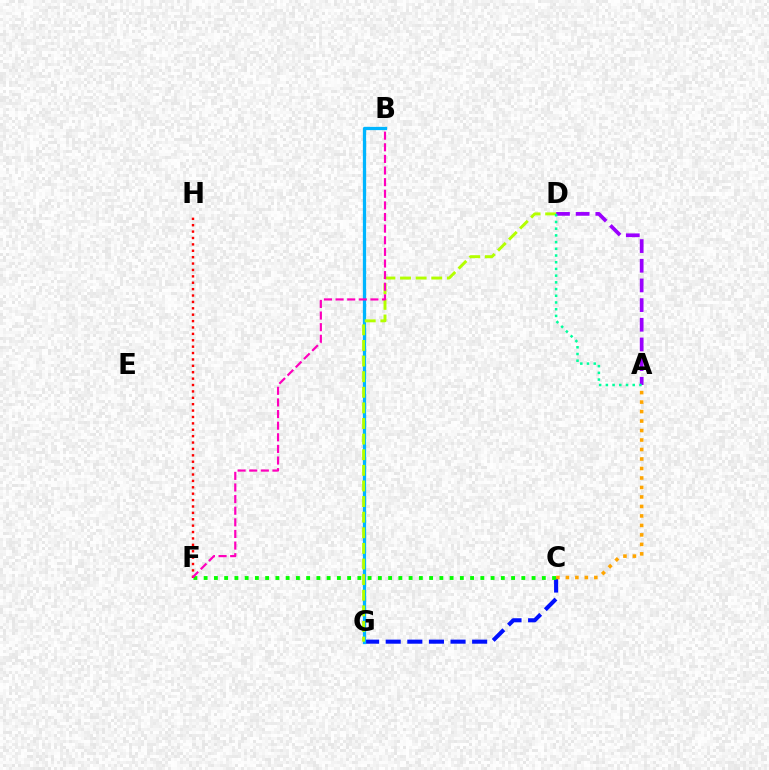{('C', 'G'): [{'color': '#0010ff', 'line_style': 'dashed', 'thickness': 2.94}], ('A', 'C'): [{'color': '#ffa500', 'line_style': 'dotted', 'thickness': 2.58}], ('A', 'D'): [{'color': '#9b00ff', 'line_style': 'dashed', 'thickness': 2.67}, {'color': '#00ff9d', 'line_style': 'dotted', 'thickness': 1.82}], ('B', 'G'): [{'color': '#00b5ff', 'line_style': 'solid', 'thickness': 2.35}], ('C', 'F'): [{'color': '#08ff00', 'line_style': 'dotted', 'thickness': 2.78}], ('D', 'G'): [{'color': '#b3ff00', 'line_style': 'dashed', 'thickness': 2.12}], ('F', 'H'): [{'color': '#ff0000', 'line_style': 'dotted', 'thickness': 1.74}], ('B', 'F'): [{'color': '#ff00bd', 'line_style': 'dashed', 'thickness': 1.58}]}